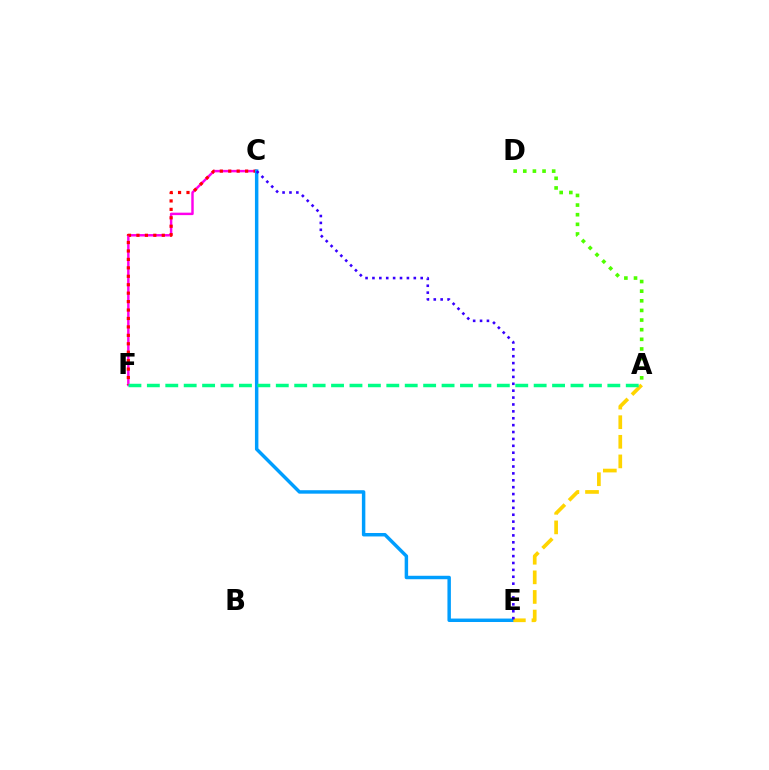{('C', 'F'): [{'color': '#ff00ed', 'line_style': 'solid', 'thickness': 1.76}, {'color': '#ff0000', 'line_style': 'dotted', 'thickness': 2.29}], ('C', 'E'): [{'color': '#009eff', 'line_style': 'solid', 'thickness': 2.49}, {'color': '#3700ff', 'line_style': 'dotted', 'thickness': 1.87}], ('A', 'E'): [{'color': '#ffd500', 'line_style': 'dashed', 'thickness': 2.66}], ('A', 'F'): [{'color': '#00ff86', 'line_style': 'dashed', 'thickness': 2.5}], ('A', 'D'): [{'color': '#4fff00', 'line_style': 'dotted', 'thickness': 2.62}]}